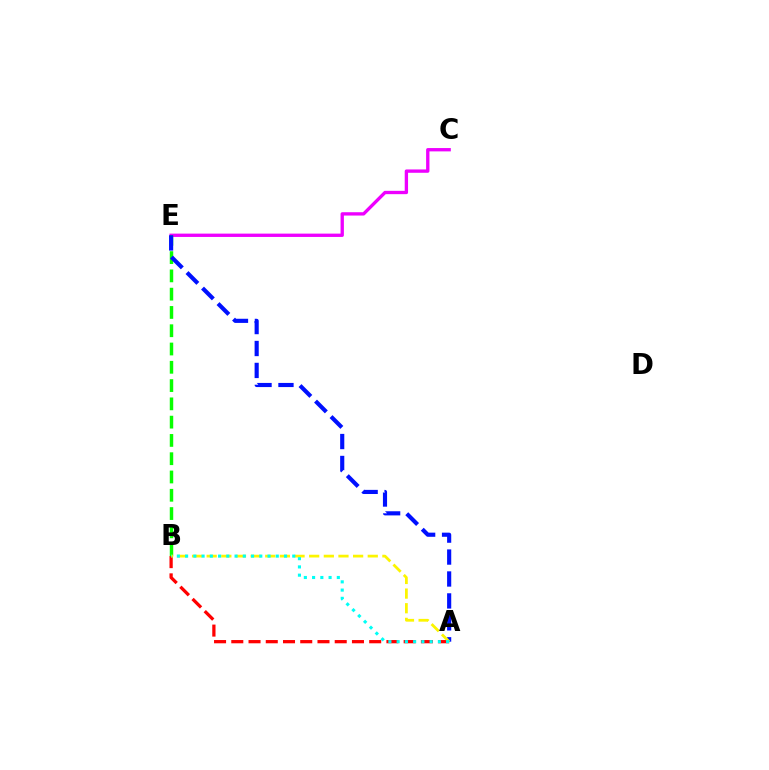{('C', 'E'): [{'color': '#ee00ff', 'line_style': 'solid', 'thickness': 2.4}], ('B', 'E'): [{'color': '#08ff00', 'line_style': 'dashed', 'thickness': 2.48}], ('A', 'E'): [{'color': '#0010ff', 'line_style': 'dashed', 'thickness': 2.98}], ('A', 'B'): [{'color': '#ff0000', 'line_style': 'dashed', 'thickness': 2.34}, {'color': '#fcf500', 'line_style': 'dashed', 'thickness': 1.99}, {'color': '#00fff6', 'line_style': 'dotted', 'thickness': 2.24}]}